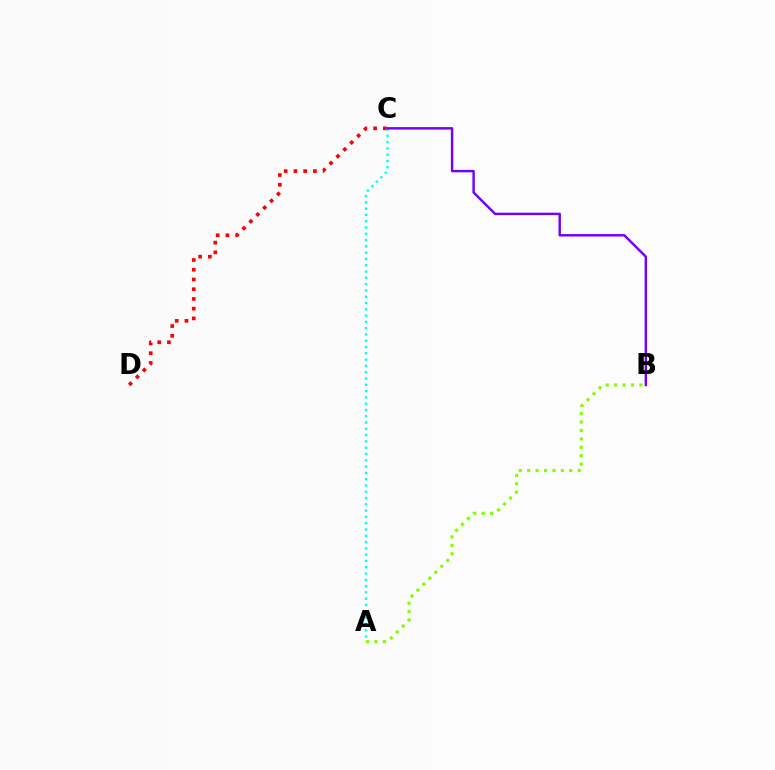{('C', 'D'): [{'color': '#ff0000', 'line_style': 'dotted', 'thickness': 2.64}], ('A', 'C'): [{'color': '#00fff6', 'line_style': 'dotted', 'thickness': 1.71}], ('A', 'B'): [{'color': '#84ff00', 'line_style': 'dotted', 'thickness': 2.29}], ('B', 'C'): [{'color': '#7200ff', 'line_style': 'solid', 'thickness': 1.75}]}